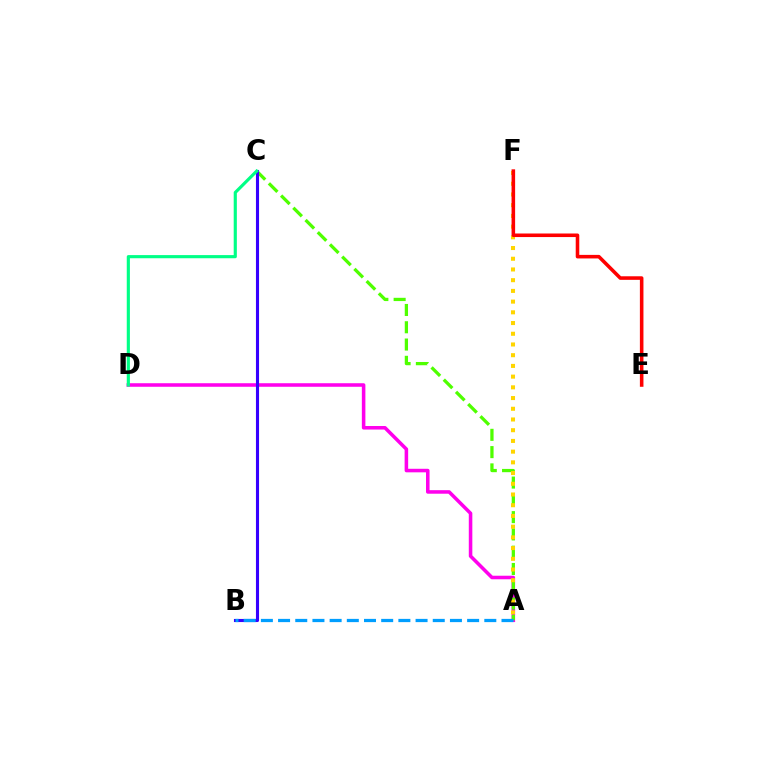{('A', 'D'): [{'color': '#ff00ed', 'line_style': 'solid', 'thickness': 2.55}], ('A', 'C'): [{'color': '#4fff00', 'line_style': 'dashed', 'thickness': 2.35}], ('A', 'F'): [{'color': '#ffd500', 'line_style': 'dotted', 'thickness': 2.91}], ('B', 'C'): [{'color': '#3700ff', 'line_style': 'solid', 'thickness': 2.24}], ('A', 'B'): [{'color': '#009eff', 'line_style': 'dashed', 'thickness': 2.33}], ('C', 'D'): [{'color': '#00ff86', 'line_style': 'solid', 'thickness': 2.27}], ('E', 'F'): [{'color': '#ff0000', 'line_style': 'solid', 'thickness': 2.57}]}